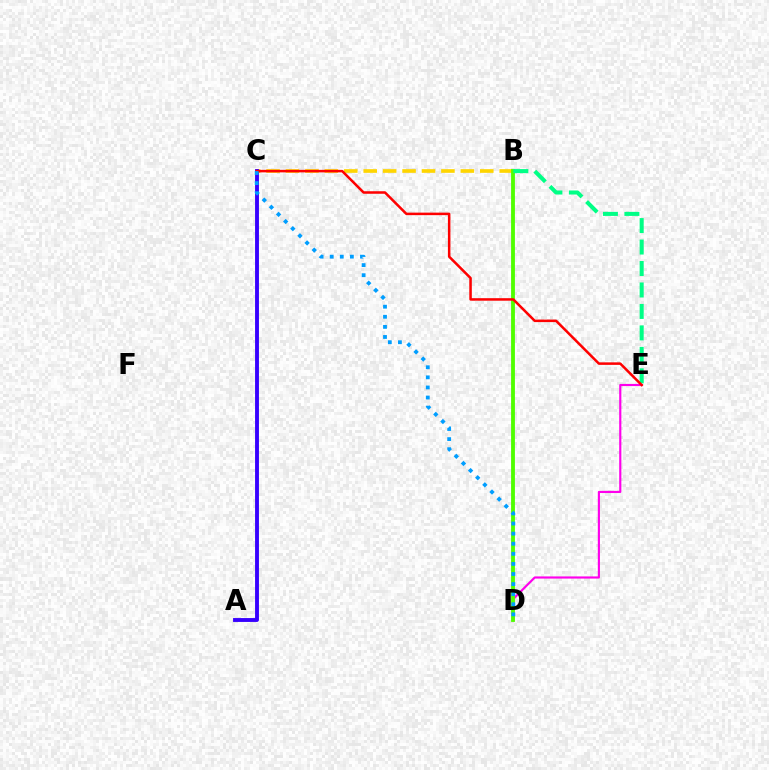{('D', 'E'): [{'color': '#ff00ed', 'line_style': 'solid', 'thickness': 1.55}], ('B', 'C'): [{'color': '#ffd500', 'line_style': 'dashed', 'thickness': 2.64}], ('B', 'D'): [{'color': '#4fff00', 'line_style': 'solid', 'thickness': 2.75}], ('B', 'E'): [{'color': '#00ff86', 'line_style': 'dashed', 'thickness': 2.92}], ('A', 'C'): [{'color': '#3700ff', 'line_style': 'solid', 'thickness': 2.79}], ('C', 'E'): [{'color': '#ff0000', 'line_style': 'solid', 'thickness': 1.82}], ('C', 'D'): [{'color': '#009eff', 'line_style': 'dotted', 'thickness': 2.74}]}